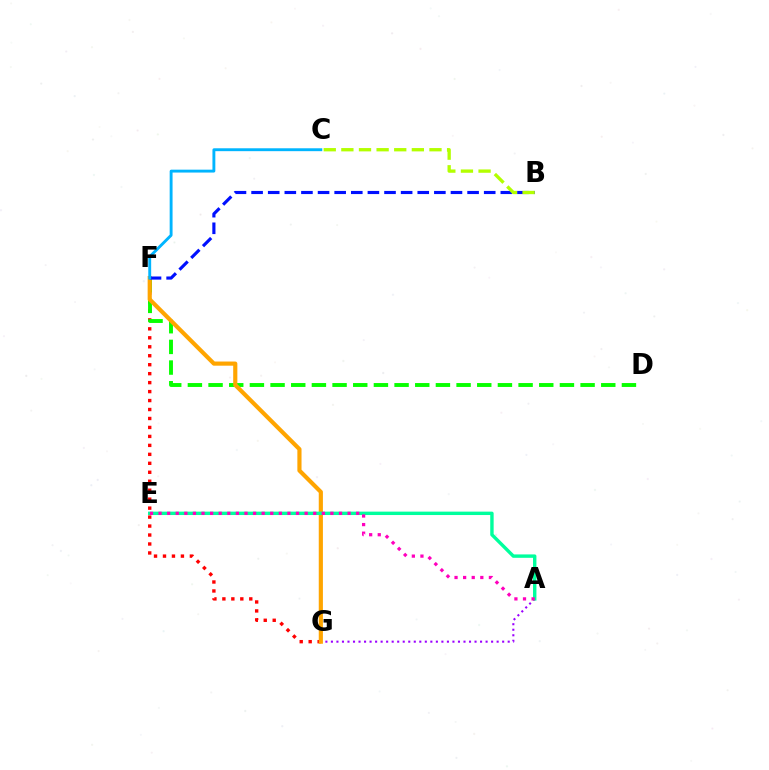{('F', 'G'): [{'color': '#ff0000', 'line_style': 'dotted', 'thickness': 2.44}, {'color': '#ffa500', 'line_style': 'solid', 'thickness': 2.99}], ('D', 'F'): [{'color': '#08ff00', 'line_style': 'dashed', 'thickness': 2.81}], ('A', 'G'): [{'color': '#9b00ff', 'line_style': 'dotted', 'thickness': 1.5}], ('B', 'F'): [{'color': '#0010ff', 'line_style': 'dashed', 'thickness': 2.26}], ('B', 'C'): [{'color': '#b3ff00', 'line_style': 'dashed', 'thickness': 2.39}], ('A', 'E'): [{'color': '#00ff9d', 'line_style': 'solid', 'thickness': 2.45}, {'color': '#ff00bd', 'line_style': 'dotted', 'thickness': 2.33}], ('C', 'F'): [{'color': '#00b5ff', 'line_style': 'solid', 'thickness': 2.08}]}